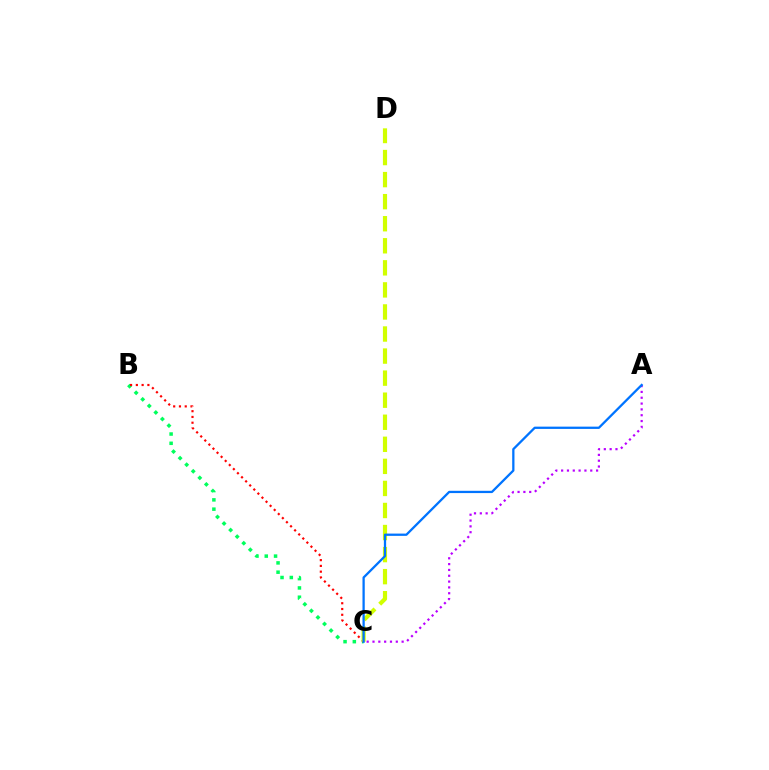{('B', 'C'): [{'color': '#00ff5c', 'line_style': 'dotted', 'thickness': 2.52}, {'color': '#ff0000', 'line_style': 'dotted', 'thickness': 1.57}], ('A', 'C'): [{'color': '#b900ff', 'line_style': 'dotted', 'thickness': 1.58}, {'color': '#0074ff', 'line_style': 'solid', 'thickness': 1.64}], ('C', 'D'): [{'color': '#d1ff00', 'line_style': 'dashed', 'thickness': 3.0}]}